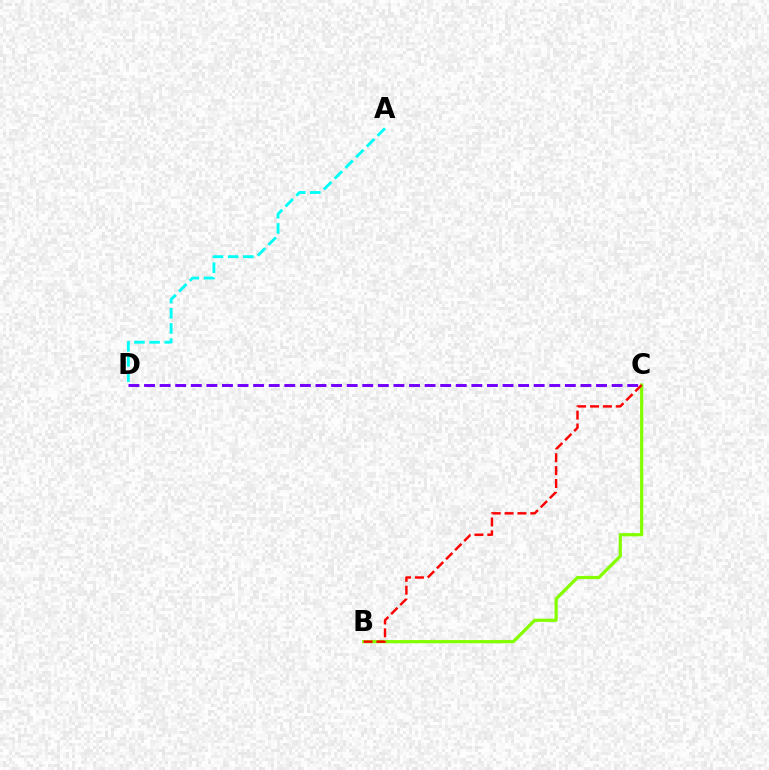{('B', 'C'): [{'color': '#84ff00', 'line_style': 'solid', 'thickness': 2.31}, {'color': '#ff0000', 'line_style': 'dashed', 'thickness': 1.75}], ('A', 'D'): [{'color': '#00fff6', 'line_style': 'dashed', 'thickness': 2.06}], ('C', 'D'): [{'color': '#7200ff', 'line_style': 'dashed', 'thickness': 2.12}]}